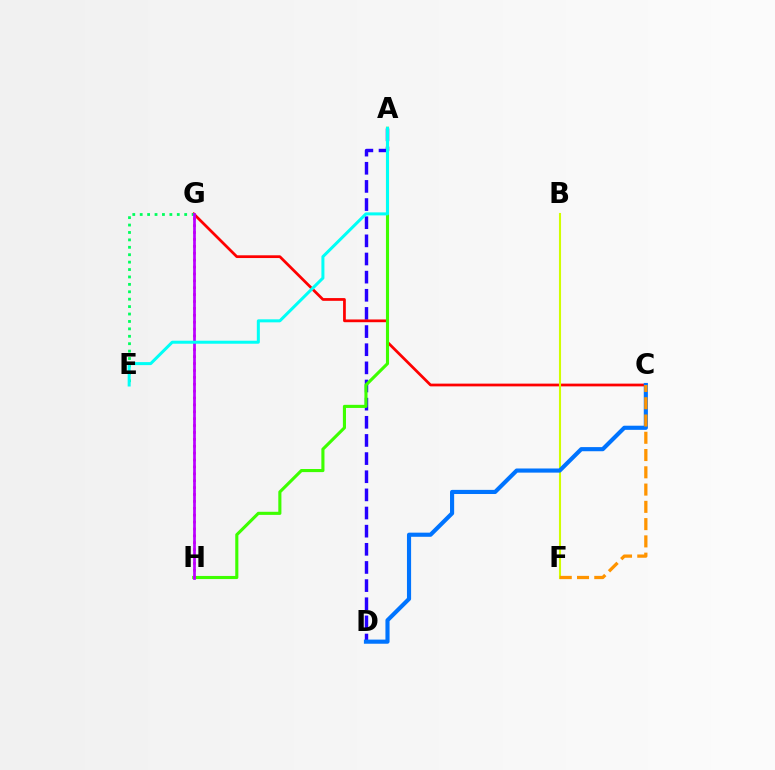{('A', 'D'): [{'color': '#2500ff', 'line_style': 'dashed', 'thickness': 2.46}], ('C', 'G'): [{'color': '#ff0000', 'line_style': 'solid', 'thickness': 1.97}], ('A', 'H'): [{'color': '#3dff00', 'line_style': 'solid', 'thickness': 2.24}], ('G', 'H'): [{'color': '#ff00ac', 'line_style': 'dotted', 'thickness': 1.87}, {'color': '#b900ff', 'line_style': 'solid', 'thickness': 1.96}], ('E', 'G'): [{'color': '#00ff5c', 'line_style': 'dotted', 'thickness': 2.01}], ('B', 'F'): [{'color': '#d1ff00', 'line_style': 'solid', 'thickness': 1.51}], ('C', 'D'): [{'color': '#0074ff', 'line_style': 'solid', 'thickness': 2.97}], ('C', 'F'): [{'color': '#ff9400', 'line_style': 'dashed', 'thickness': 2.35}], ('A', 'E'): [{'color': '#00fff6', 'line_style': 'solid', 'thickness': 2.17}]}